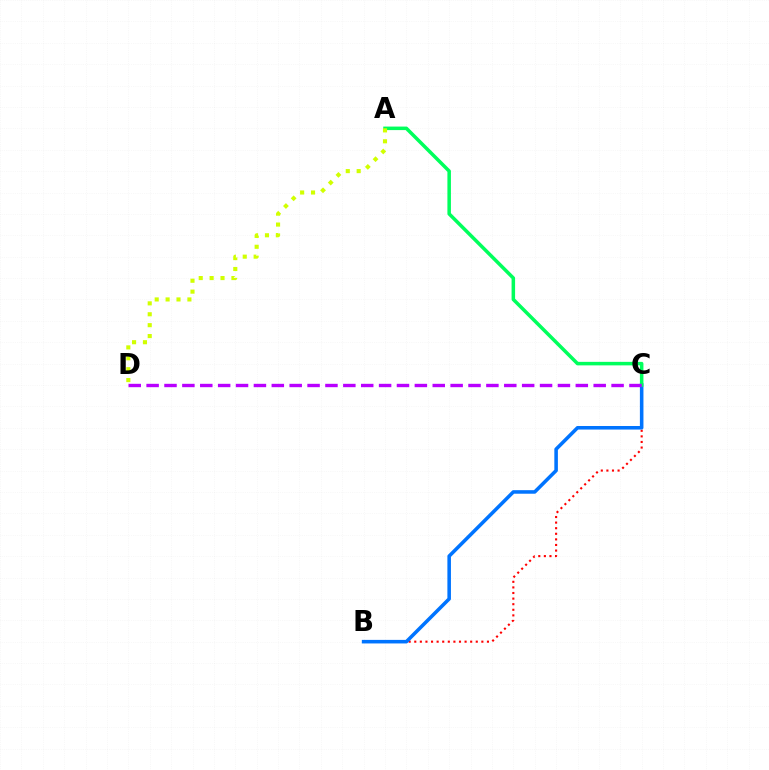{('B', 'C'): [{'color': '#ff0000', 'line_style': 'dotted', 'thickness': 1.52}, {'color': '#0074ff', 'line_style': 'solid', 'thickness': 2.56}], ('A', 'C'): [{'color': '#00ff5c', 'line_style': 'solid', 'thickness': 2.53}], ('A', 'D'): [{'color': '#d1ff00', 'line_style': 'dotted', 'thickness': 2.96}], ('C', 'D'): [{'color': '#b900ff', 'line_style': 'dashed', 'thickness': 2.43}]}